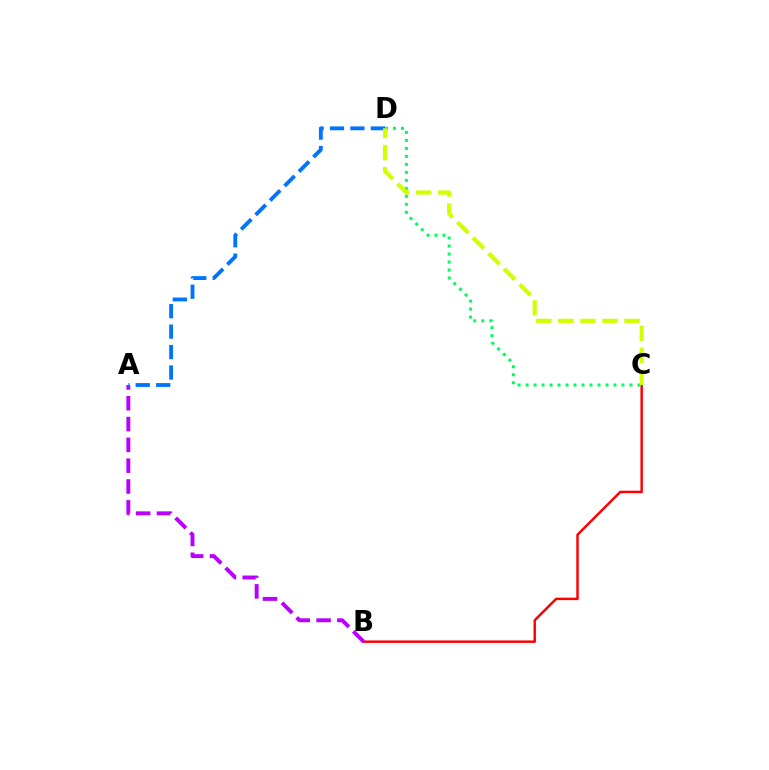{('B', 'C'): [{'color': '#ff0000', 'line_style': 'solid', 'thickness': 1.77}], ('A', 'B'): [{'color': '#b900ff', 'line_style': 'dashed', 'thickness': 2.83}], ('A', 'D'): [{'color': '#0074ff', 'line_style': 'dashed', 'thickness': 2.78}], ('C', 'D'): [{'color': '#00ff5c', 'line_style': 'dotted', 'thickness': 2.17}, {'color': '#d1ff00', 'line_style': 'dashed', 'thickness': 2.99}]}